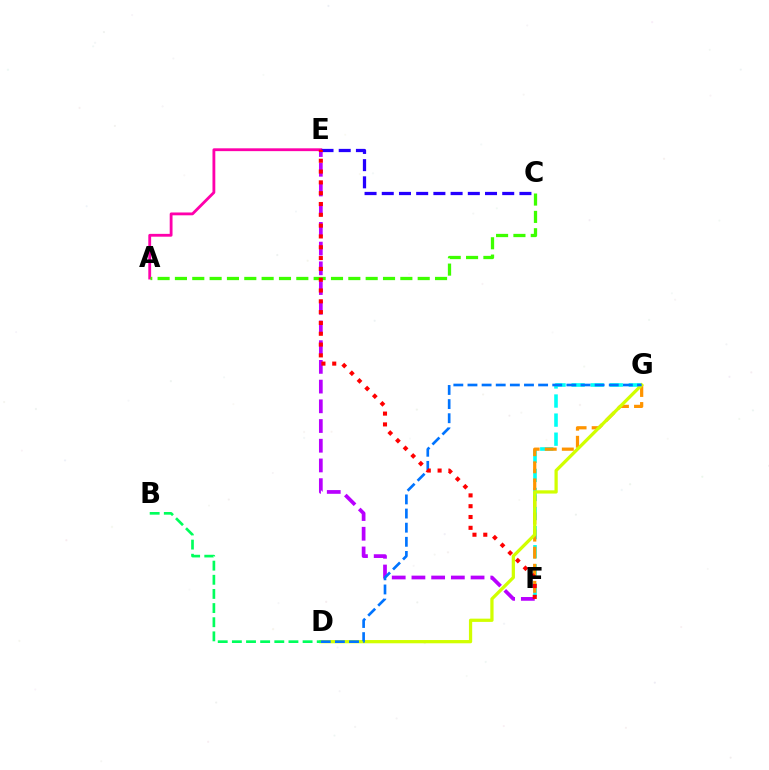{('F', 'G'): [{'color': '#00fff6', 'line_style': 'dashed', 'thickness': 2.59}, {'color': '#ff9400', 'line_style': 'dashed', 'thickness': 2.32}], ('A', 'E'): [{'color': '#ff00ac', 'line_style': 'solid', 'thickness': 2.03}], ('A', 'C'): [{'color': '#3dff00', 'line_style': 'dashed', 'thickness': 2.36}], ('D', 'G'): [{'color': '#d1ff00', 'line_style': 'solid', 'thickness': 2.34}, {'color': '#0074ff', 'line_style': 'dashed', 'thickness': 1.92}], ('E', 'F'): [{'color': '#b900ff', 'line_style': 'dashed', 'thickness': 2.68}, {'color': '#ff0000', 'line_style': 'dotted', 'thickness': 2.94}], ('C', 'E'): [{'color': '#2500ff', 'line_style': 'dashed', 'thickness': 2.34}], ('B', 'D'): [{'color': '#00ff5c', 'line_style': 'dashed', 'thickness': 1.92}]}